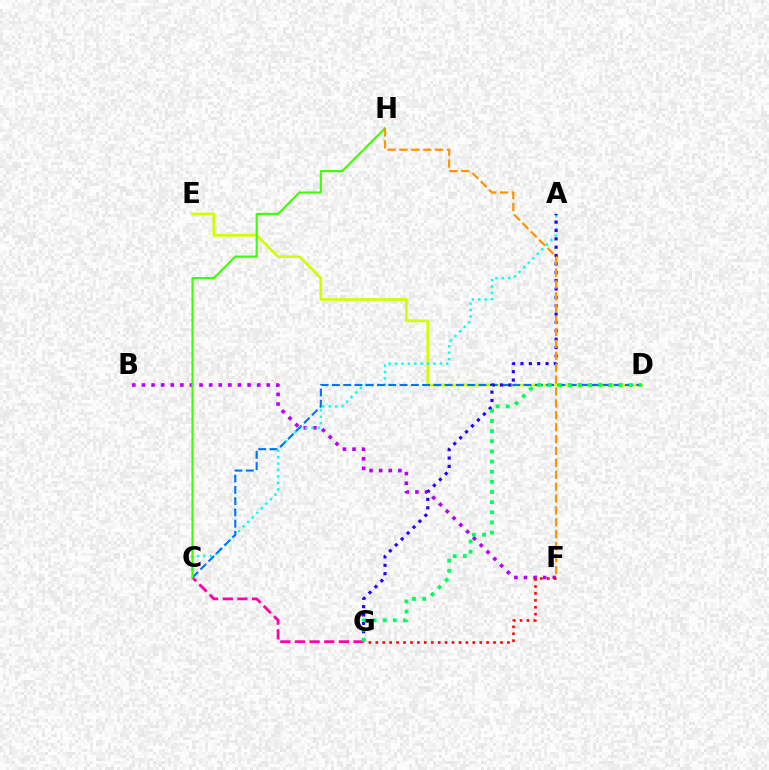{('B', 'F'): [{'color': '#b900ff', 'line_style': 'dotted', 'thickness': 2.61}], ('D', 'E'): [{'color': '#d1ff00', 'line_style': 'solid', 'thickness': 1.94}], ('C', 'G'): [{'color': '#ff00ac', 'line_style': 'dashed', 'thickness': 1.99}], ('A', 'C'): [{'color': '#00fff6', 'line_style': 'dotted', 'thickness': 1.75}], ('F', 'G'): [{'color': '#ff0000', 'line_style': 'dotted', 'thickness': 1.88}], ('C', 'D'): [{'color': '#0074ff', 'line_style': 'dashed', 'thickness': 1.53}], ('A', 'G'): [{'color': '#2500ff', 'line_style': 'dotted', 'thickness': 2.27}], ('D', 'G'): [{'color': '#00ff5c', 'line_style': 'dotted', 'thickness': 2.75}], ('C', 'H'): [{'color': '#3dff00', 'line_style': 'solid', 'thickness': 1.51}], ('F', 'H'): [{'color': '#ff9400', 'line_style': 'dashed', 'thickness': 1.62}]}